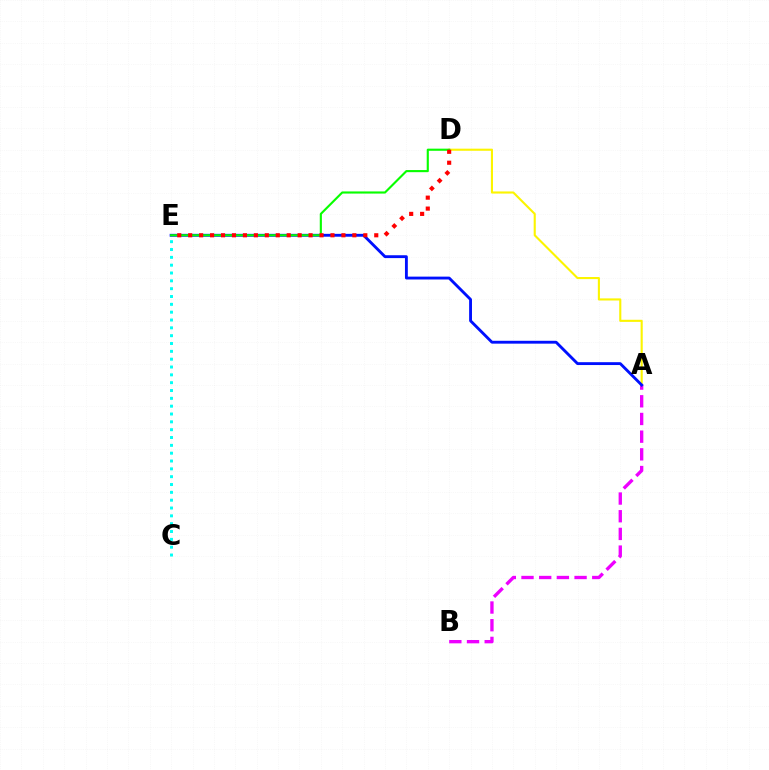{('A', 'B'): [{'color': '#ee00ff', 'line_style': 'dashed', 'thickness': 2.4}], ('A', 'D'): [{'color': '#fcf500', 'line_style': 'solid', 'thickness': 1.52}], ('A', 'E'): [{'color': '#0010ff', 'line_style': 'solid', 'thickness': 2.06}], ('C', 'E'): [{'color': '#00fff6', 'line_style': 'dotted', 'thickness': 2.13}], ('D', 'E'): [{'color': '#08ff00', 'line_style': 'solid', 'thickness': 1.54}, {'color': '#ff0000', 'line_style': 'dotted', 'thickness': 2.97}]}